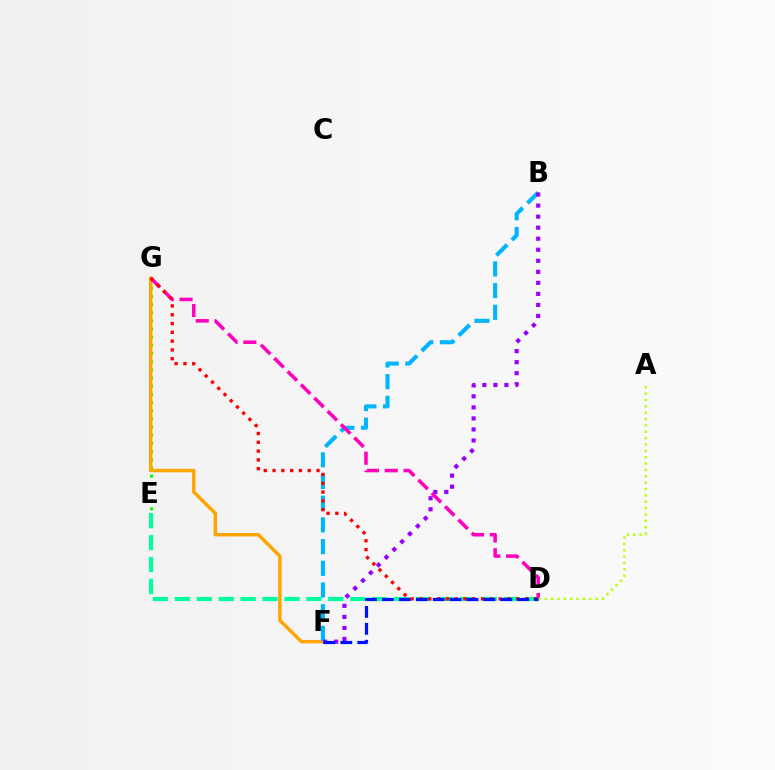{('E', 'G'): [{'color': '#08ff00', 'line_style': 'dotted', 'thickness': 2.22}], ('F', 'G'): [{'color': '#ffa500', 'line_style': 'solid', 'thickness': 2.48}], ('D', 'E'): [{'color': '#00ff9d', 'line_style': 'dashed', 'thickness': 2.98}], ('B', 'F'): [{'color': '#00b5ff', 'line_style': 'dashed', 'thickness': 2.95}, {'color': '#9b00ff', 'line_style': 'dotted', 'thickness': 3.0}], ('D', 'G'): [{'color': '#ff00bd', 'line_style': 'dashed', 'thickness': 2.55}, {'color': '#ff0000', 'line_style': 'dotted', 'thickness': 2.39}], ('A', 'D'): [{'color': '#b3ff00', 'line_style': 'dotted', 'thickness': 1.73}], ('D', 'F'): [{'color': '#0010ff', 'line_style': 'dashed', 'thickness': 2.3}]}